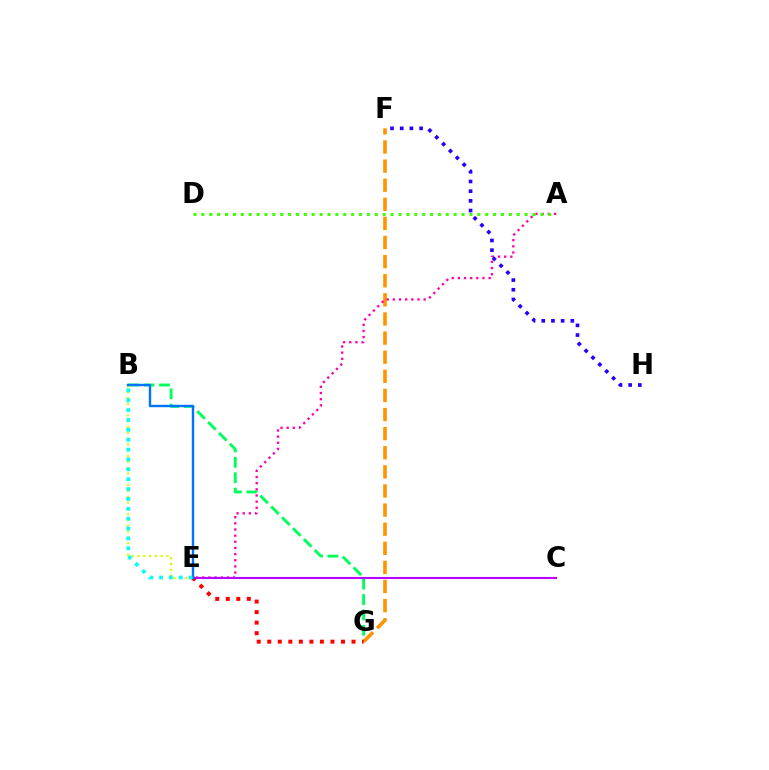{('B', 'G'): [{'color': '#00ff5c', 'line_style': 'dashed', 'thickness': 2.09}], ('B', 'E'): [{'color': '#d1ff00', 'line_style': 'dotted', 'thickness': 1.58}, {'color': '#0074ff', 'line_style': 'solid', 'thickness': 1.73}, {'color': '#00fff6', 'line_style': 'dotted', 'thickness': 2.68}], ('F', 'G'): [{'color': '#ff9400', 'line_style': 'dashed', 'thickness': 2.6}], ('A', 'E'): [{'color': '#ff00ac', 'line_style': 'dotted', 'thickness': 1.67}], ('F', 'H'): [{'color': '#2500ff', 'line_style': 'dotted', 'thickness': 2.63}], ('E', 'G'): [{'color': '#ff0000', 'line_style': 'dotted', 'thickness': 2.86}], ('C', 'E'): [{'color': '#b900ff', 'line_style': 'solid', 'thickness': 1.52}], ('A', 'D'): [{'color': '#3dff00', 'line_style': 'dotted', 'thickness': 2.14}]}